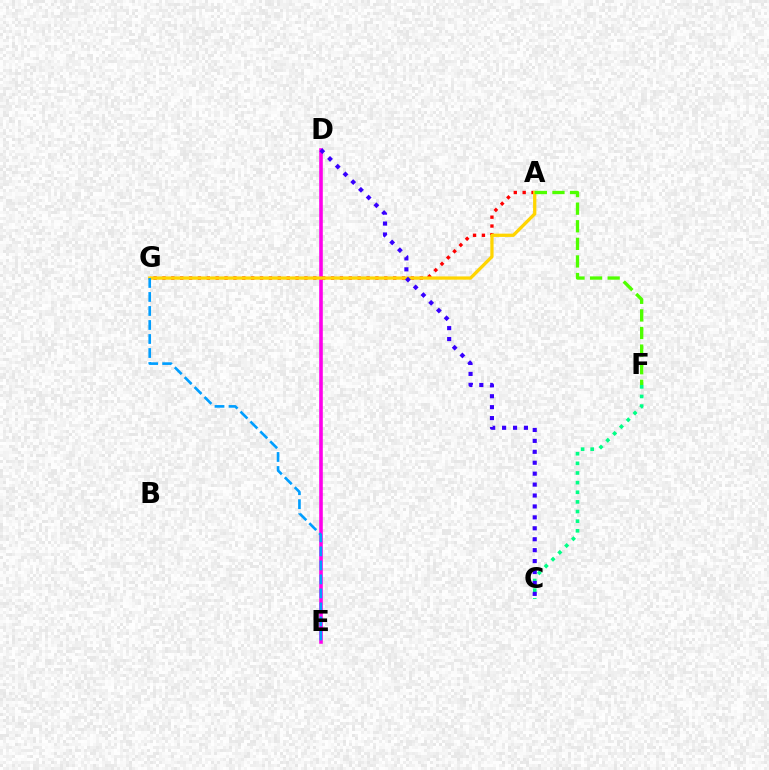{('D', 'E'): [{'color': '#ff00ed', 'line_style': 'solid', 'thickness': 2.59}], ('A', 'G'): [{'color': '#ff0000', 'line_style': 'dotted', 'thickness': 2.41}, {'color': '#ffd500', 'line_style': 'solid', 'thickness': 2.36}], ('E', 'G'): [{'color': '#009eff', 'line_style': 'dashed', 'thickness': 1.9}], ('C', 'F'): [{'color': '#00ff86', 'line_style': 'dotted', 'thickness': 2.62}], ('C', 'D'): [{'color': '#3700ff', 'line_style': 'dotted', 'thickness': 2.97}], ('A', 'F'): [{'color': '#4fff00', 'line_style': 'dashed', 'thickness': 2.39}]}